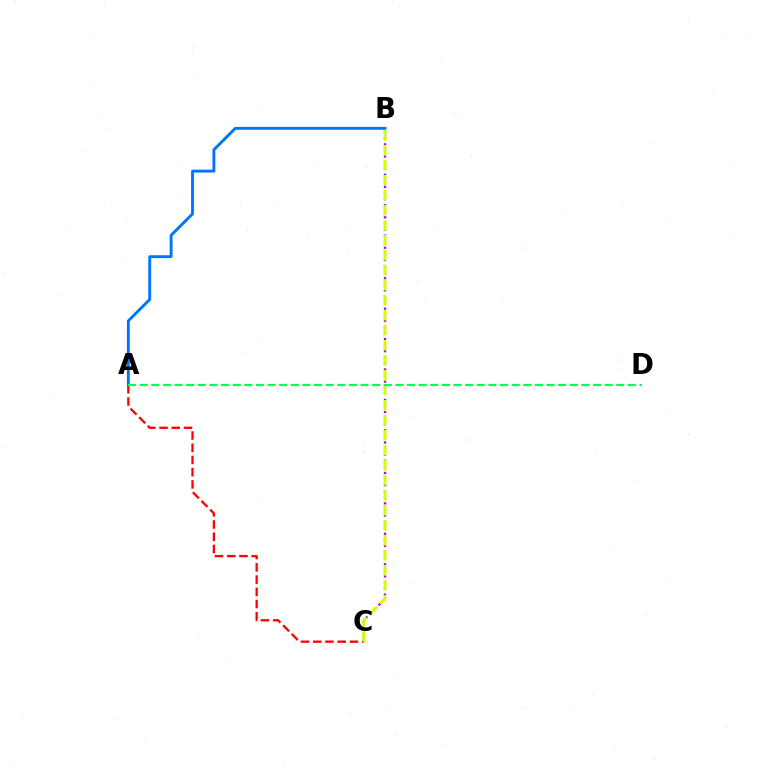{('B', 'C'): [{'color': '#b900ff', 'line_style': 'dotted', 'thickness': 1.65}, {'color': '#d1ff00', 'line_style': 'dashed', 'thickness': 2.04}], ('A', 'C'): [{'color': '#ff0000', 'line_style': 'dashed', 'thickness': 1.66}], ('A', 'B'): [{'color': '#0074ff', 'line_style': 'solid', 'thickness': 2.07}], ('A', 'D'): [{'color': '#00ff5c', 'line_style': 'dashed', 'thickness': 1.58}]}